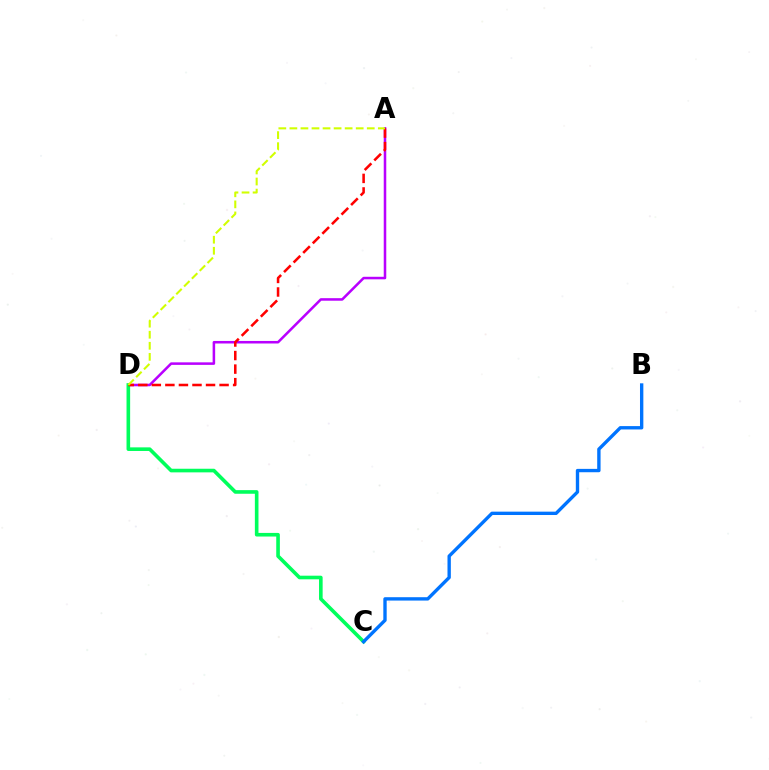{('A', 'D'): [{'color': '#b900ff', 'line_style': 'solid', 'thickness': 1.83}, {'color': '#ff0000', 'line_style': 'dashed', 'thickness': 1.84}, {'color': '#d1ff00', 'line_style': 'dashed', 'thickness': 1.5}], ('C', 'D'): [{'color': '#00ff5c', 'line_style': 'solid', 'thickness': 2.61}], ('B', 'C'): [{'color': '#0074ff', 'line_style': 'solid', 'thickness': 2.42}]}